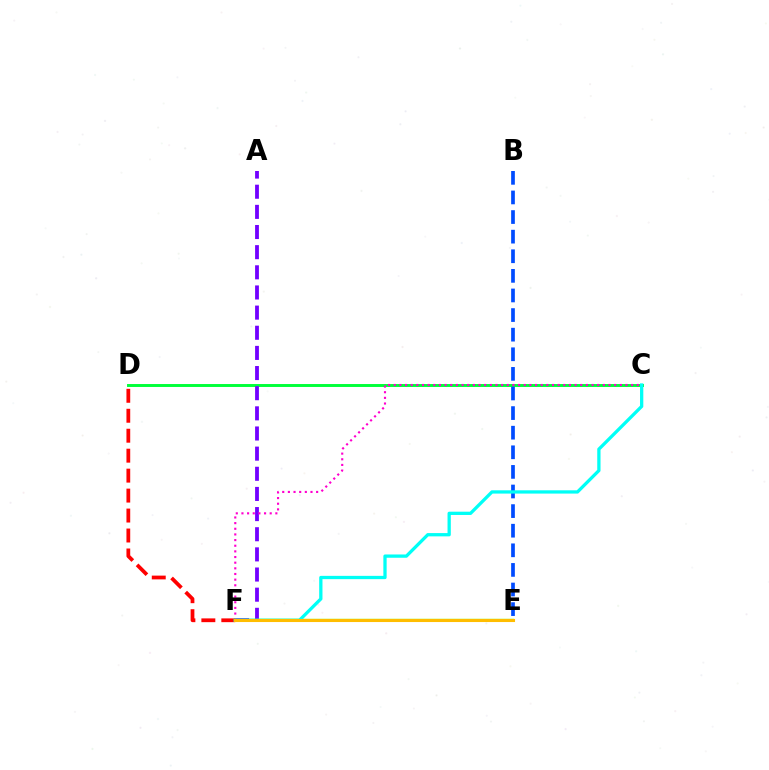{('C', 'D'): [{'color': '#00ff39', 'line_style': 'solid', 'thickness': 2.11}], ('B', 'E'): [{'color': '#004bff', 'line_style': 'dashed', 'thickness': 2.66}], ('A', 'F'): [{'color': '#7200ff', 'line_style': 'dashed', 'thickness': 2.74}], ('C', 'F'): [{'color': '#ff00cf', 'line_style': 'dotted', 'thickness': 1.54}, {'color': '#00fff6', 'line_style': 'solid', 'thickness': 2.36}], ('D', 'F'): [{'color': '#ff0000', 'line_style': 'dashed', 'thickness': 2.71}], ('E', 'F'): [{'color': '#84ff00', 'line_style': 'solid', 'thickness': 1.73}, {'color': '#ffbd00', 'line_style': 'solid', 'thickness': 2.22}]}